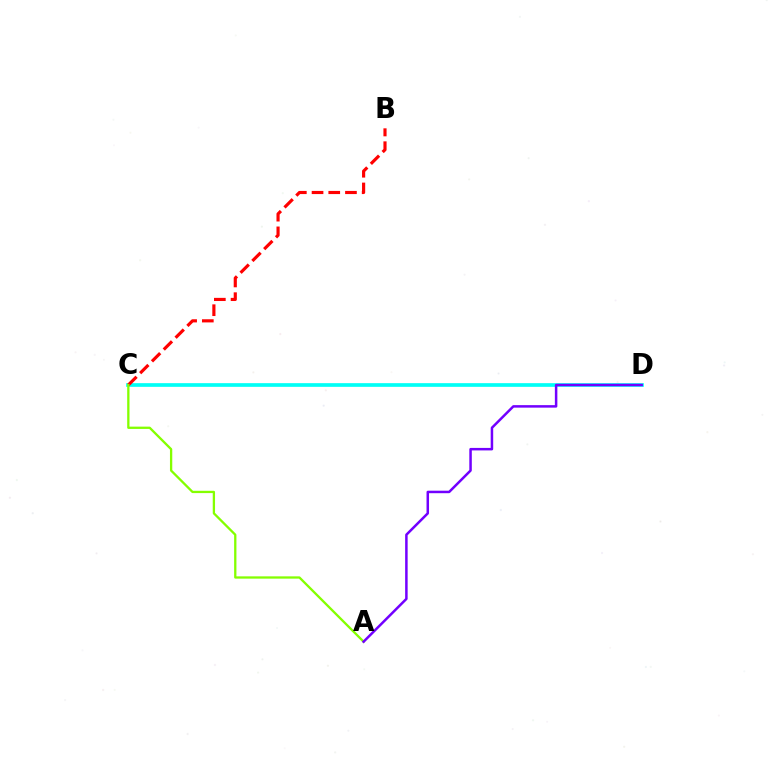{('C', 'D'): [{'color': '#00fff6', 'line_style': 'solid', 'thickness': 2.65}], ('B', 'C'): [{'color': '#ff0000', 'line_style': 'dashed', 'thickness': 2.27}], ('A', 'C'): [{'color': '#84ff00', 'line_style': 'solid', 'thickness': 1.66}], ('A', 'D'): [{'color': '#7200ff', 'line_style': 'solid', 'thickness': 1.8}]}